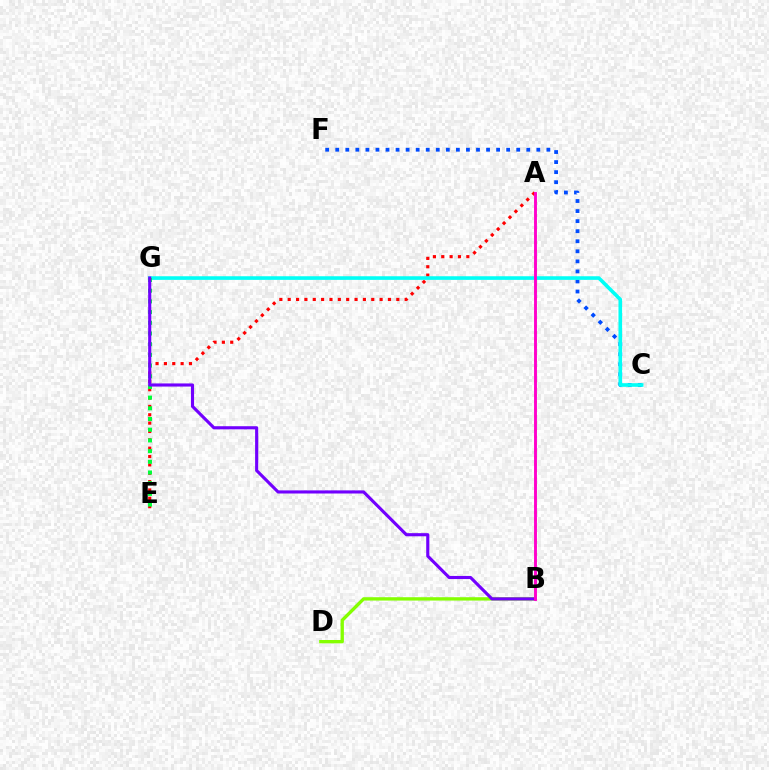{('A', 'B'): [{'color': '#ffbd00', 'line_style': 'dotted', 'thickness': 1.88}, {'color': '#ff00cf', 'line_style': 'solid', 'thickness': 2.07}], ('C', 'F'): [{'color': '#004bff', 'line_style': 'dotted', 'thickness': 2.73}], ('A', 'E'): [{'color': '#ff0000', 'line_style': 'dotted', 'thickness': 2.27}], ('B', 'D'): [{'color': '#84ff00', 'line_style': 'solid', 'thickness': 2.4}], ('C', 'G'): [{'color': '#00fff6', 'line_style': 'solid', 'thickness': 2.6}], ('E', 'G'): [{'color': '#00ff39', 'line_style': 'dotted', 'thickness': 2.91}], ('B', 'G'): [{'color': '#7200ff', 'line_style': 'solid', 'thickness': 2.25}]}